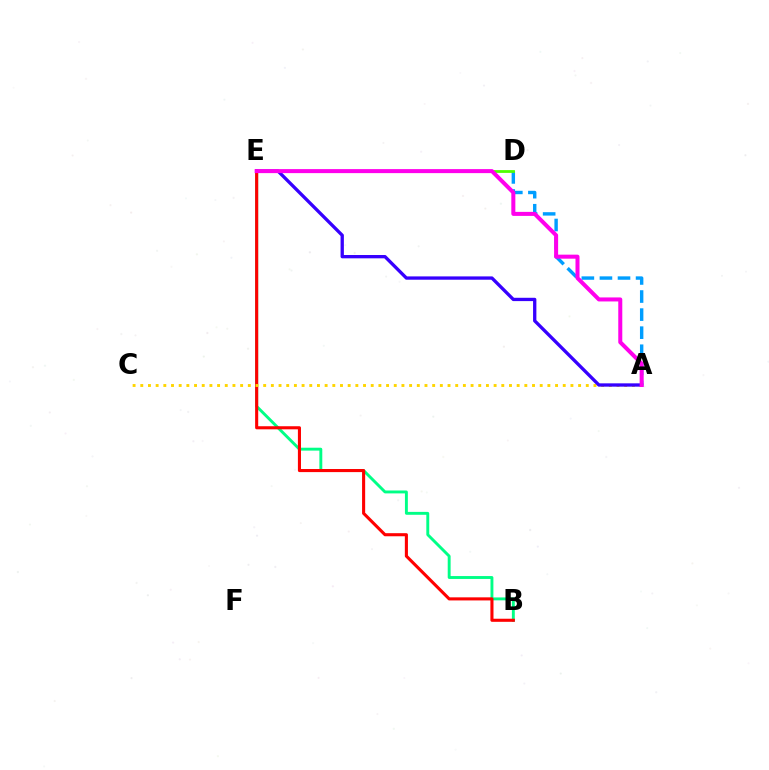{('A', 'D'): [{'color': '#009eff', 'line_style': 'dashed', 'thickness': 2.45}], ('B', 'E'): [{'color': '#00ff86', 'line_style': 'solid', 'thickness': 2.09}, {'color': '#ff0000', 'line_style': 'solid', 'thickness': 2.22}], ('D', 'E'): [{'color': '#4fff00', 'line_style': 'solid', 'thickness': 2.0}], ('A', 'C'): [{'color': '#ffd500', 'line_style': 'dotted', 'thickness': 2.09}], ('A', 'E'): [{'color': '#3700ff', 'line_style': 'solid', 'thickness': 2.39}, {'color': '#ff00ed', 'line_style': 'solid', 'thickness': 2.89}]}